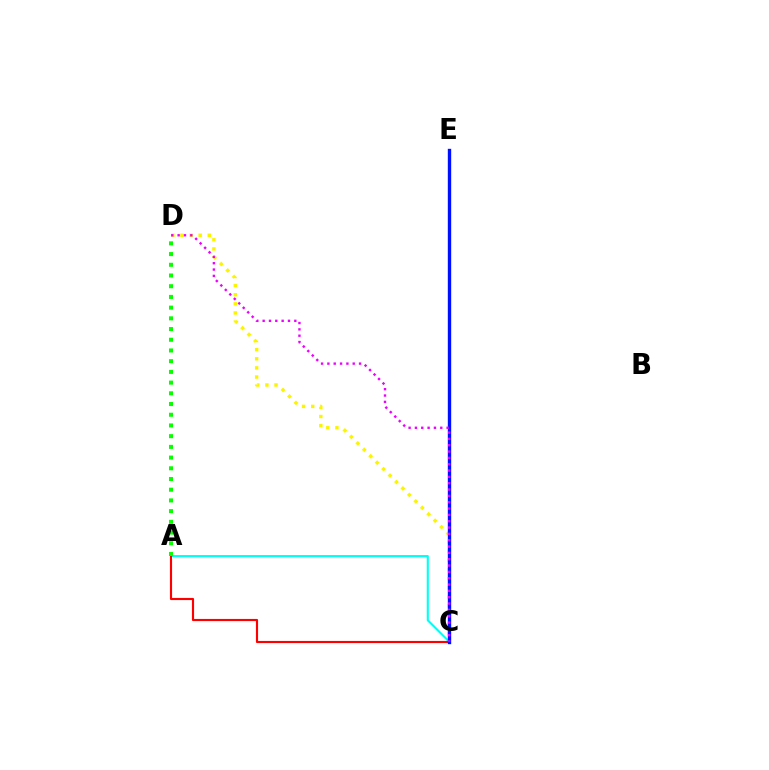{('A', 'C'): [{'color': '#00fff6', 'line_style': 'solid', 'thickness': 1.54}, {'color': '#ff0000', 'line_style': 'solid', 'thickness': 1.54}], ('C', 'D'): [{'color': '#fcf500', 'line_style': 'dotted', 'thickness': 2.48}, {'color': '#ee00ff', 'line_style': 'dotted', 'thickness': 1.72}], ('A', 'D'): [{'color': '#08ff00', 'line_style': 'dotted', 'thickness': 2.91}], ('C', 'E'): [{'color': '#0010ff', 'line_style': 'solid', 'thickness': 2.42}]}